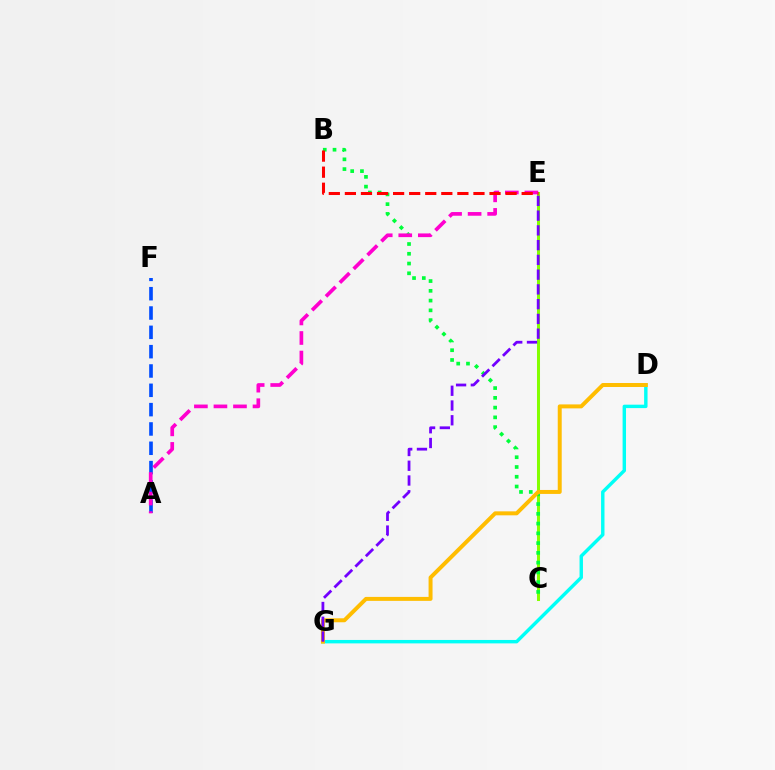{('C', 'E'): [{'color': '#84ff00', 'line_style': 'solid', 'thickness': 2.17}], ('B', 'C'): [{'color': '#00ff39', 'line_style': 'dotted', 'thickness': 2.65}], ('A', 'F'): [{'color': '#004bff', 'line_style': 'dashed', 'thickness': 2.63}], ('A', 'E'): [{'color': '#ff00cf', 'line_style': 'dashed', 'thickness': 2.65}], ('D', 'G'): [{'color': '#00fff6', 'line_style': 'solid', 'thickness': 2.46}, {'color': '#ffbd00', 'line_style': 'solid', 'thickness': 2.86}], ('E', 'G'): [{'color': '#7200ff', 'line_style': 'dashed', 'thickness': 2.0}], ('B', 'E'): [{'color': '#ff0000', 'line_style': 'dashed', 'thickness': 2.18}]}